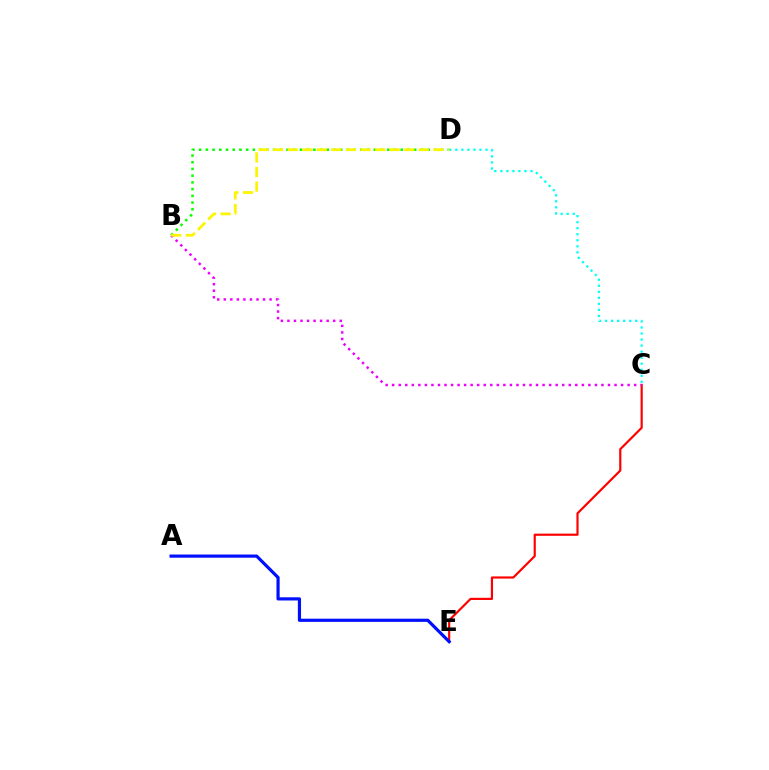{('C', 'E'): [{'color': '#ff0000', 'line_style': 'solid', 'thickness': 1.57}], ('A', 'E'): [{'color': '#0010ff', 'line_style': 'solid', 'thickness': 2.29}], ('B', 'C'): [{'color': '#ee00ff', 'line_style': 'dotted', 'thickness': 1.78}], ('C', 'D'): [{'color': '#00fff6', 'line_style': 'dotted', 'thickness': 1.64}], ('B', 'D'): [{'color': '#08ff00', 'line_style': 'dotted', 'thickness': 1.83}, {'color': '#fcf500', 'line_style': 'dashed', 'thickness': 1.98}]}